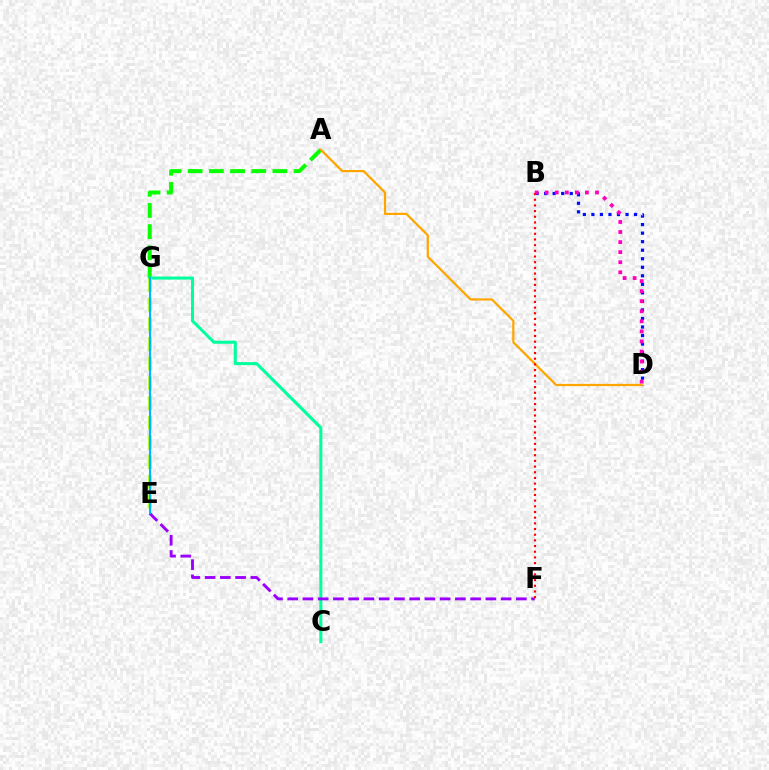{('B', 'D'): [{'color': '#0010ff', 'line_style': 'dotted', 'thickness': 2.32}, {'color': '#ff00bd', 'line_style': 'dotted', 'thickness': 2.73}], ('A', 'G'): [{'color': '#08ff00', 'line_style': 'dashed', 'thickness': 2.88}], ('C', 'G'): [{'color': '#00ff9d', 'line_style': 'solid', 'thickness': 2.2}], ('E', 'G'): [{'color': '#b3ff00', 'line_style': 'dashed', 'thickness': 2.68}, {'color': '#00b5ff', 'line_style': 'solid', 'thickness': 1.53}], ('E', 'F'): [{'color': '#9b00ff', 'line_style': 'dashed', 'thickness': 2.07}], ('A', 'D'): [{'color': '#ffa500', 'line_style': 'solid', 'thickness': 1.6}], ('B', 'F'): [{'color': '#ff0000', 'line_style': 'dotted', 'thickness': 1.54}]}